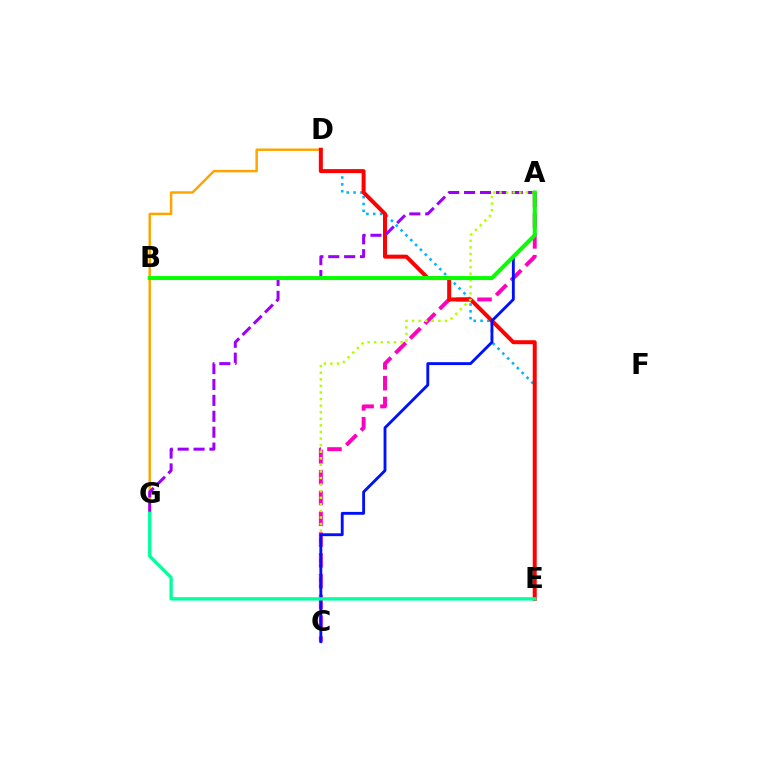{('D', 'G'): [{'color': '#ffa500', 'line_style': 'solid', 'thickness': 1.78}], ('D', 'E'): [{'color': '#00b5ff', 'line_style': 'dotted', 'thickness': 1.86}, {'color': '#ff0000', 'line_style': 'solid', 'thickness': 2.87}], ('A', 'C'): [{'color': '#ff00bd', 'line_style': 'dashed', 'thickness': 2.83}, {'color': '#b3ff00', 'line_style': 'dotted', 'thickness': 1.79}, {'color': '#0010ff', 'line_style': 'solid', 'thickness': 2.06}], ('A', 'G'): [{'color': '#9b00ff', 'line_style': 'dashed', 'thickness': 2.16}], ('A', 'B'): [{'color': '#08ff00', 'line_style': 'solid', 'thickness': 2.89}], ('E', 'G'): [{'color': '#00ff9d', 'line_style': 'solid', 'thickness': 2.41}]}